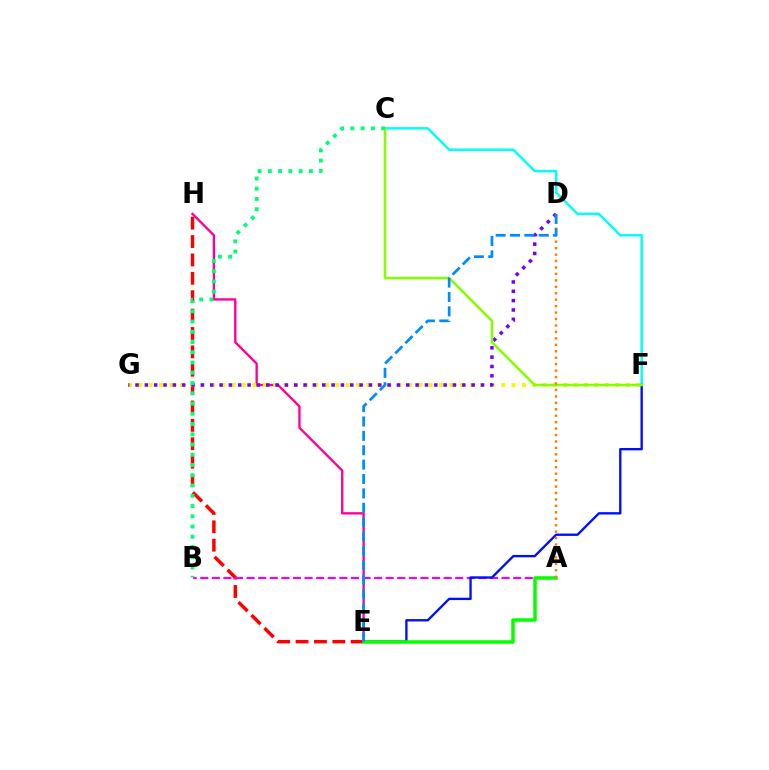{('E', 'H'): [{'color': '#ff0000', 'line_style': 'dashed', 'thickness': 2.5}, {'color': '#ff0094', 'line_style': 'solid', 'thickness': 1.69}], ('F', 'G'): [{'color': '#fcf500', 'line_style': 'dotted', 'thickness': 2.82}], ('C', 'F'): [{'color': '#00fff6', 'line_style': 'solid', 'thickness': 1.77}, {'color': '#84ff00', 'line_style': 'solid', 'thickness': 1.83}], ('A', 'B'): [{'color': '#ee00ff', 'line_style': 'dashed', 'thickness': 1.57}], ('E', 'F'): [{'color': '#0010ff', 'line_style': 'solid', 'thickness': 1.7}], ('D', 'G'): [{'color': '#7200ff', 'line_style': 'dotted', 'thickness': 2.54}], ('A', 'E'): [{'color': '#08ff00', 'line_style': 'solid', 'thickness': 2.53}], ('B', 'C'): [{'color': '#00ff74', 'line_style': 'dotted', 'thickness': 2.78}], ('A', 'D'): [{'color': '#ff7c00', 'line_style': 'dotted', 'thickness': 1.75}], ('D', 'E'): [{'color': '#008cff', 'line_style': 'dashed', 'thickness': 1.95}]}